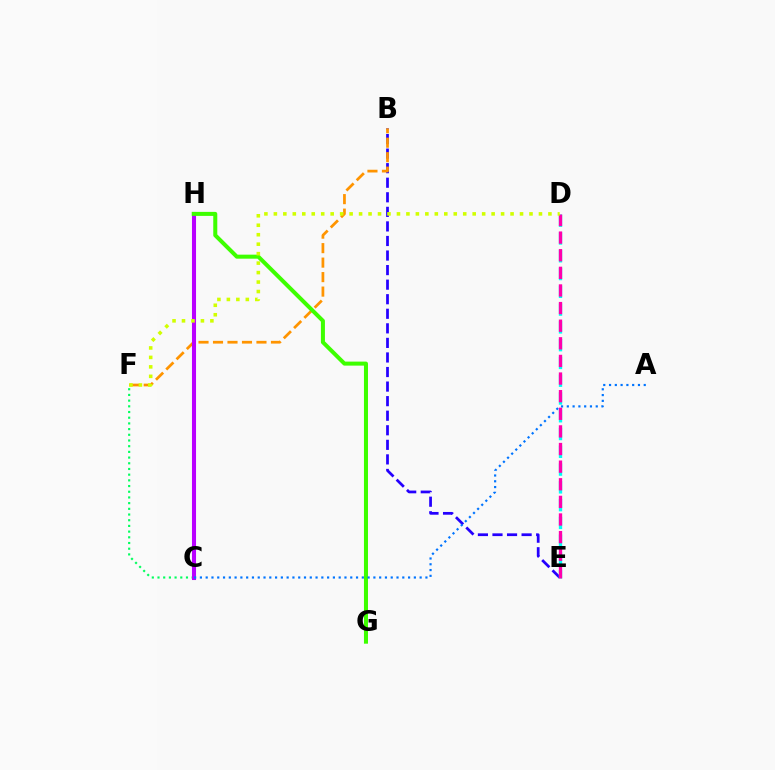{('C', 'F'): [{'color': '#00ff5c', 'line_style': 'dotted', 'thickness': 1.55}], ('B', 'E'): [{'color': '#2500ff', 'line_style': 'dashed', 'thickness': 1.98}], ('D', 'E'): [{'color': '#00fff6', 'line_style': 'dashed', 'thickness': 2.42}, {'color': '#ff00ac', 'line_style': 'dashed', 'thickness': 2.39}], ('B', 'F'): [{'color': '#ff9400', 'line_style': 'dashed', 'thickness': 1.97}], ('C', 'H'): [{'color': '#ff0000', 'line_style': 'dotted', 'thickness': 2.56}, {'color': '#b900ff', 'line_style': 'solid', 'thickness': 2.93}], ('G', 'H'): [{'color': '#3dff00', 'line_style': 'solid', 'thickness': 2.9}], ('A', 'C'): [{'color': '#0074ff', 'line_style': 'dotted', 'thickness': 1.57}], ('D', 'F'): [{'color': '#d1ff00', 'line_style': 'dotted', 'thickness': 2.57}]}